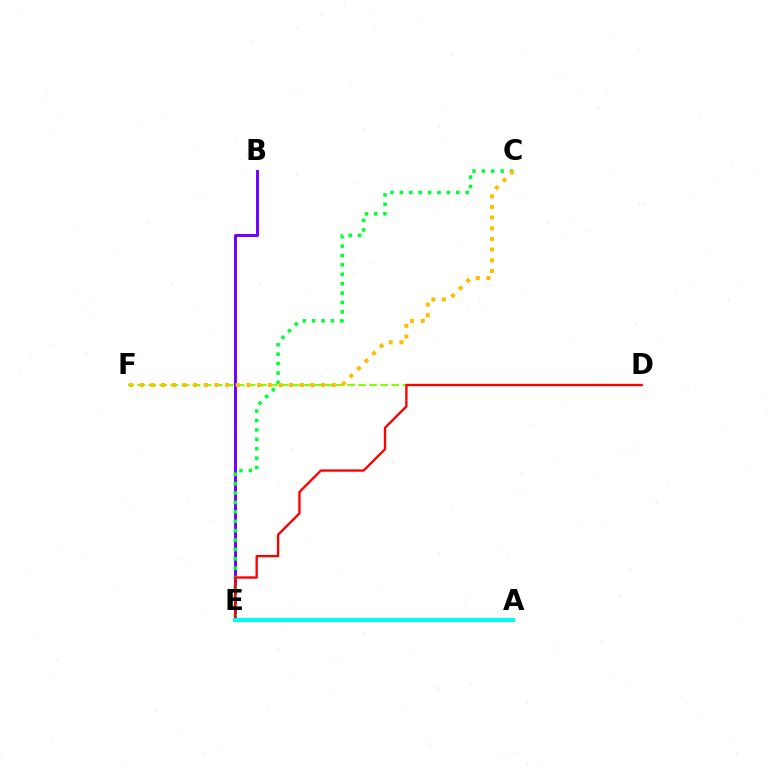{('D', 'F'): [{'color': '#84ff00', 'line_style': 'dashed', 'thickness': 1.5}], ('B', 'E'): [{'color': '#7200ff', 'line_style': 'solid', 'thickness': 2.14}], ('C', 'E'): [{'color': '#00ff39', 'line_style': 'dotted', 'thickness': 2.55}], ('A', 'E'): [{'color': '#004bff', 'line_style': 'solid', 'thickness': 2.79}, {'color': '#ff00cf', 'line_style': 'solid', 'thickness': 1.58}, {'color': '#00fff6', 'line_style': 'solid', 'thickness': 2.86}], ('D', 'E'): [{'color': '#ff0000', 'line_style': 'solid', 'thickness': 1.69}], ('C', 'F'): [{'color': '#ffbd00', 'line_style': 'dotted', 'thickness': 2.9}]}